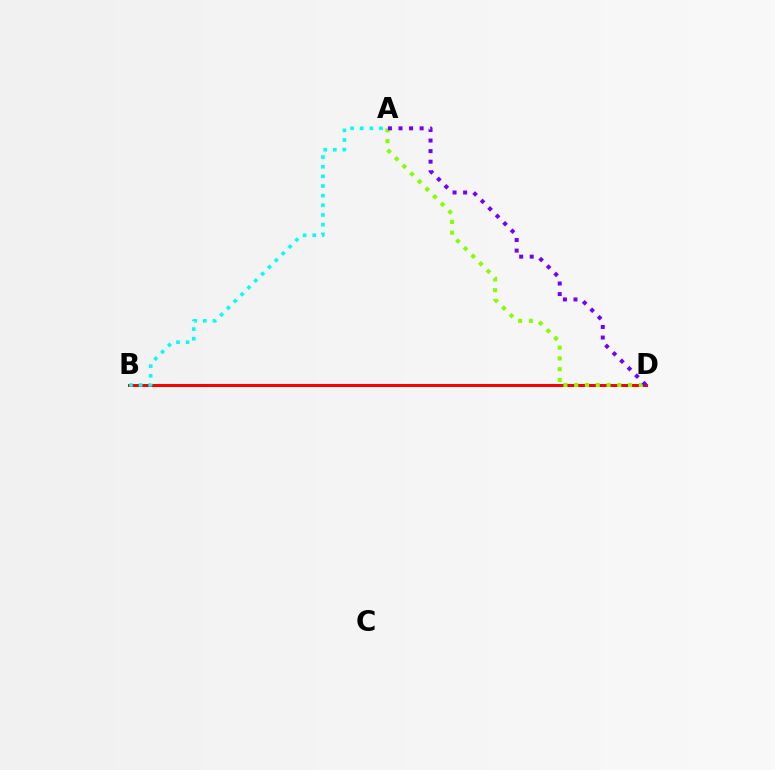{('B', 'D'): [{'color': '#ff0000', 'line_style': 'solid', 'thickness': 2.17}], ('A', 'D'): [{'color': '#84ff00', 'line_style': 'dotted', 'thickness': 2.93}, {'color': '#7200ff', 'line_style': 'dotted', 'thickness': 2.87}], ('A', 'B'): [{'color': '#00fff6', 'line_style': 'dotted', 'thickness': 2.62}]}